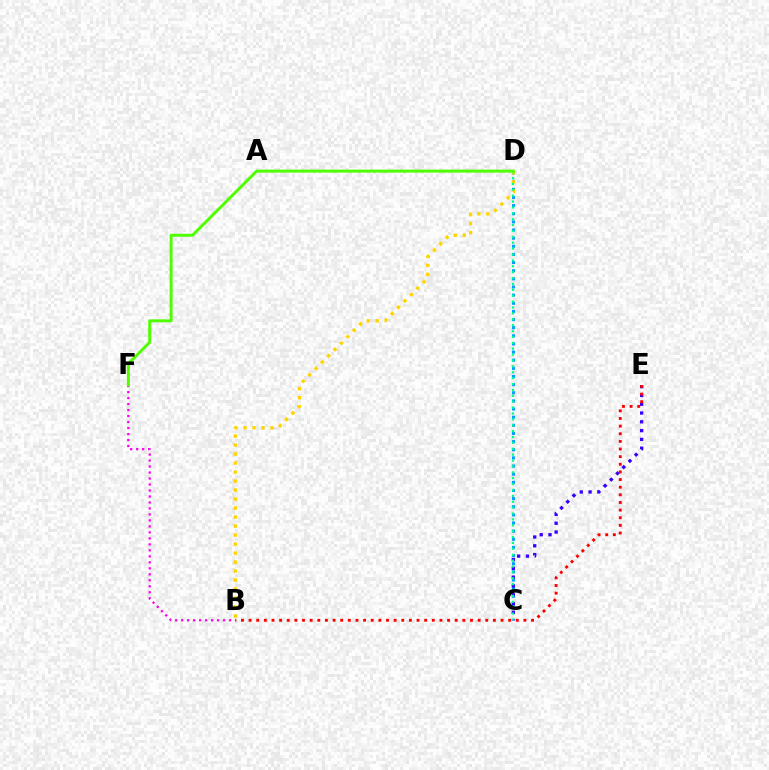{('C', 'D'): [{'color': '#009eff', 'line_style': 'dotted', 'thickness': 2.21}, {'color': '#00ff86', 'line_style': 'dotted', 'thickness': 1.6}], ('B', 'F'): [{'color': '#ff00ed', 'line_style': 'dotted', 'thickness': 1.63}], ('C', 'E'): [{'color': '#3700ff', 'line_style': 'dotted', 'thickness': 2.39}], ('B', 'D'): [{'color': '#ffd500', 'line_style': 'dotted', 'thickness': 2.45}], ('B', 'E'): [{'color': '#ff0000', 'line_style': 'dotted', 'thickness': 2.07}], ('D', 'F'): [{'color': '#4fff00', 'line_style': 'solid', 'thickness': 2.14}]}